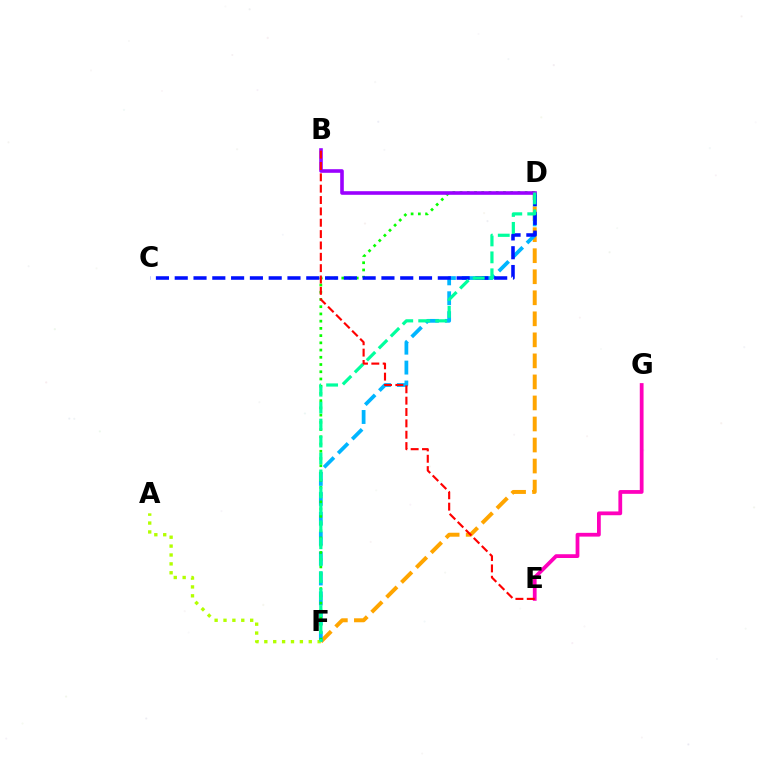{('E', 'G'): [{'color': '#ff00bd', 'line_style': 'solid', 'thickness': 2.72}], ('D', 'F'): [{'color': '#ffa500', 'line_style': 'dashed', 'thickness': 2.86}, {'color': '#00b5ff', 'line_style': 'dashed', 'thickness': 2.71}, {'color': '#08ff00', 'line_style': 'dotted', 'thickness': 1.96}, {'color': '#00ff9d', 'line_style': 'dashed', 'thickness': 2.3}], ('A', 'F'): [{'color': '#b3ff00', 'line_style': 'dotted', 'thickness': 2.41}], ('C', 'D'): [{'color': '#0010ff', 'line_style': 'dashed', 'thickness': 2.55}], ('B', 'D'): [{'color': '#9b00ff', 'line_style': 'solid', 'thickness': 2.59}], ('B', 'E'): [{'color': '#ff0000', 'line_style': 'dashed', 'thickness': 1.54}]}